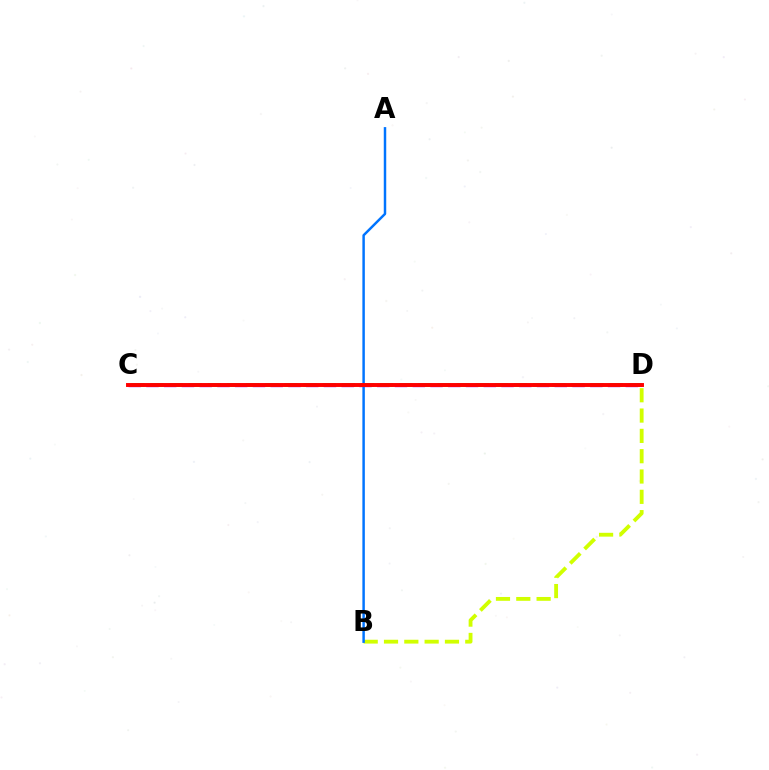{('B', 'D'): [{'color': '#d1ff00', 'line_style': 'dashed', 'thickness': 2.76}], ('C', 'D'): [{'color': '#b900ff', 'line_style': 'dashed', 'thickness': 2.41}, {'color': '#00ff5c', 'line_style': 'dashed', 'thickness': 2.6}, {'color': '#ff0000', 'line_style': 'solid', 'thickness': 2.82}], ('A', 'B'): [{'color': '#0074ff', 'line_style': 'solid', 'thickness': 1.78}]}